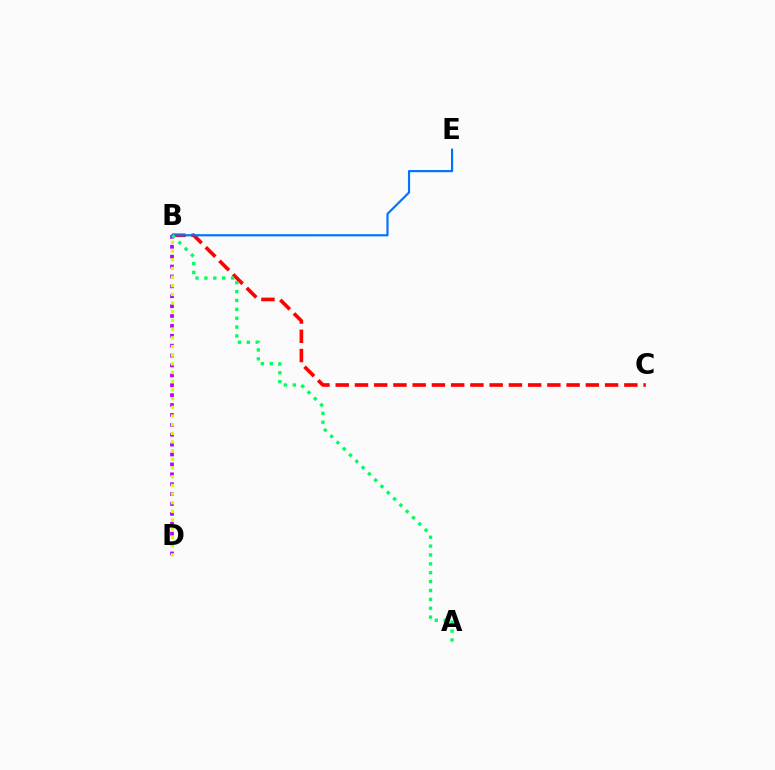{('B', 'C'): [{'color': '#ff0000', 'line_style': 'dashed', 'thickness': 2.61}], ('B', 'D'): [{'color': '#b900ff', 'line_style': 'dotted', 'thickness': 2.69}, {'color': '#d1ff00', 'line_style': 'dotted', 'thickness': 2.36}], ('B', 'E'): [{'color': '#0074ff', 'line_style': 'solid', 'thickness': 1.57}], ('A', 'B'): [{'color': '#00ff5c', 'line_style': 'dotted', 'thickness': 2.41}]}